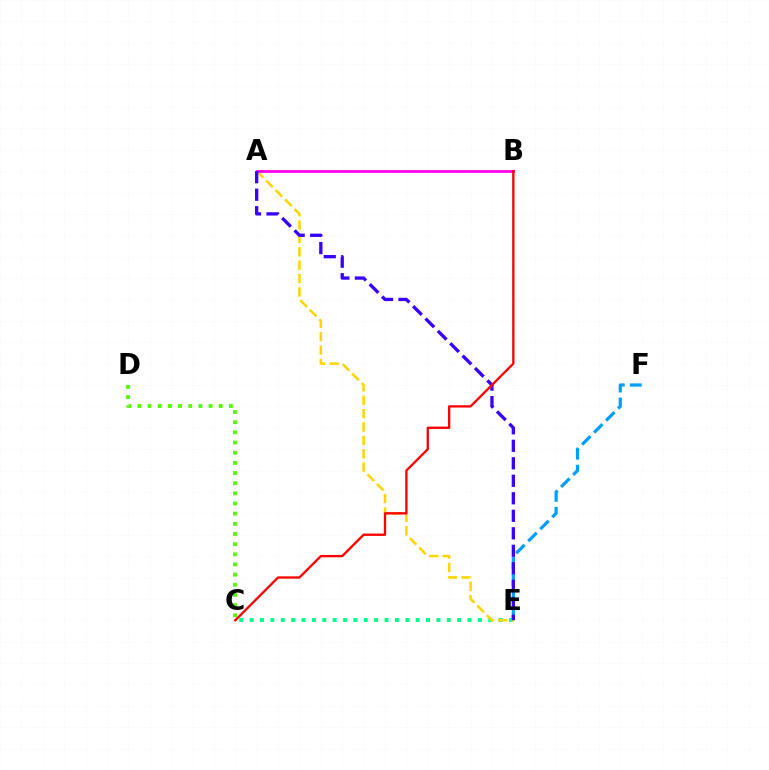{('E', 'F'): [{'color': '#009eff', 'line_style': 'dashed', 'thickness': 2.31}], ('C', 'E'): [{'color': '#00ff86', 'line_style': 'dotted', 'thickness': 2.82}], ('C', 'D'): [{'color': '#4fff00', 'line_style': 'dotted', 'thickness': 2.76}], ('A', 'E'): [{'color': '#ffd500', 'line_style': 'dashed', 'thickness': 1.82}, {'color': '#3700ff', 'line_style': 'dashed', 'thickness': 2.38}], ('A', 'B'): [{'color': '#ff00ed', 'line_style': 'solid', 'thickness': 2.01}], ('B', 'C'): [{'color': '#ff0000', 'line_style': 'solid', 'thickness': 1.68}]}